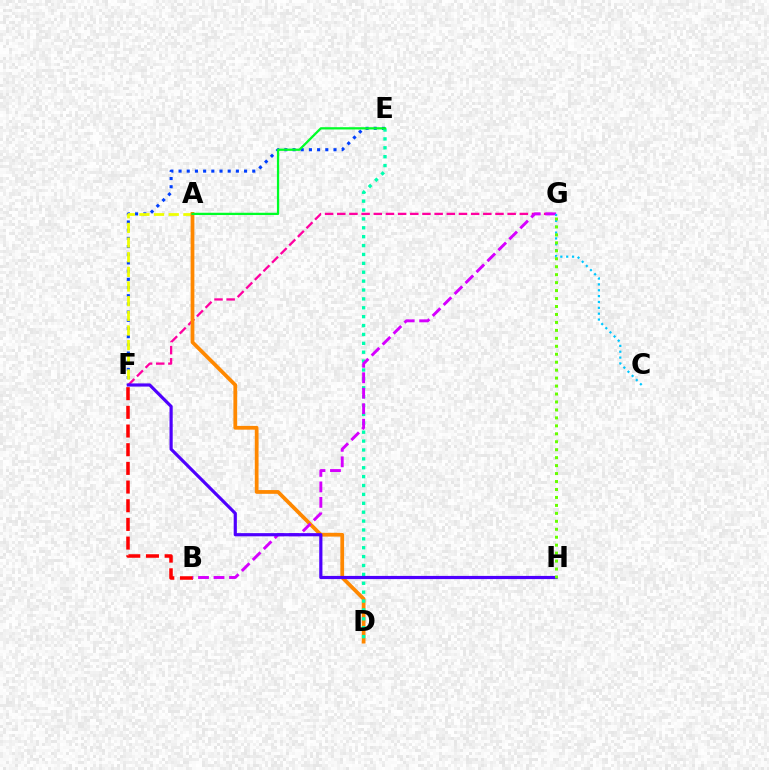{('F', 'G'): [{'color': '#ff00a0', 'line_style': 'dashed', 'thickness': 1.65}], ('E', 'F'): [{'color': '#003fff', 'line_style': 'dotted', 'thickness': 2.23}], ('A', 'F'): [{'color': '#eeff00', 'line_style': 'dashed', 'thickness': 1.99}], ('A', 'D'): [{'color': '#ff8800', 'line_style': 'solid', 'thickness': 2.7}], ('B', 'F'): [{'color': '#ff0000', 'line_style': 'dashed', 'thickness': 2.54}], ('D', 'E'): [{'color': '#00ffaf', 'line_style': 'dotted', 'thickness': 2.41}], ('B', 'G'): [{'color': '#d600ff', 'line_style': 'dashed', 'thickness': 2.1}], ('F', 'H'): [{'color': '#4f00ff', 'line_style': 'solid', 'thickness': 2.29}], ('A', 'E'): [{'color': '#00ff27', 'line_style': 'solid', 'thickness': 1.64}], ('C', 'G'): [{'color': '#00c7ff', 'line_style': 'dotted', 'thickness': 1.59}], ('G', 'H'): [{'color': '#66ff00', 'line_style': 'dotted', 'thickness': 2.16}]}